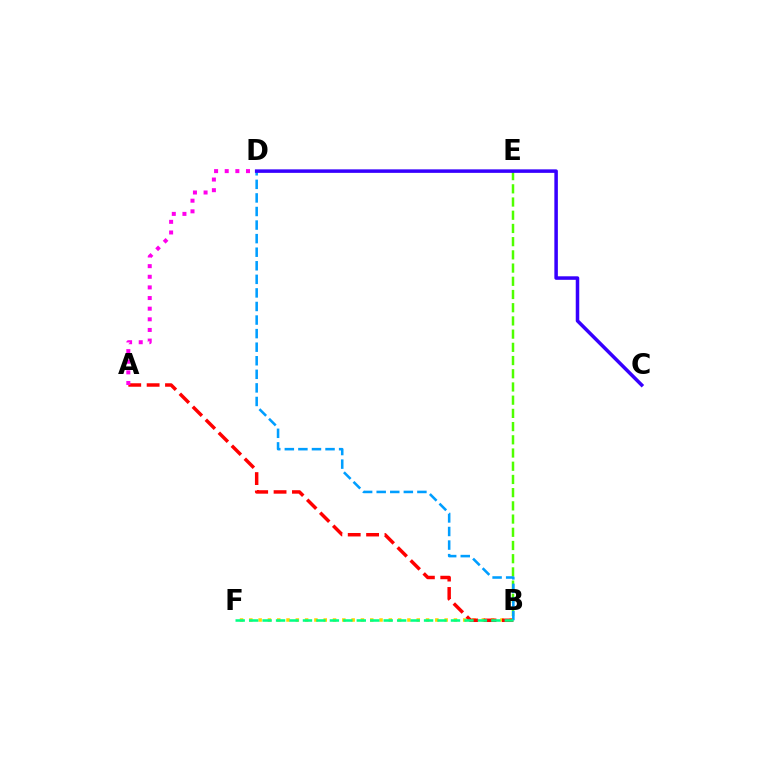{('B', 'E'): [{'color': '#4fff00', 'line_style': 'dashed', 'thickness': 1.79}], ('B', 'F'): [{'color': '#ffd500', 'line_style': 'dotted', 'thickness': 2.53}, {'color': '#00ff86', 'line_style': 'dashed', 'thickness': 1.83}], ('A', 'B'): [{'color': '#ff0000', 'line_style': 'dashed', 'thickness': 2.5}], ('B', 'D'): [{'color': '#009eff', 'line_style': 'dashed', 'thickness': 1.84}], ('A', 'D'): [{'color': '#ff00ed', 'line_style': 'dotted', 'thickness': 2.89}], ('C', 'D'): [{'color': '#3700ff', 'line_style': 'solid', 'thickness': 2.53}]}